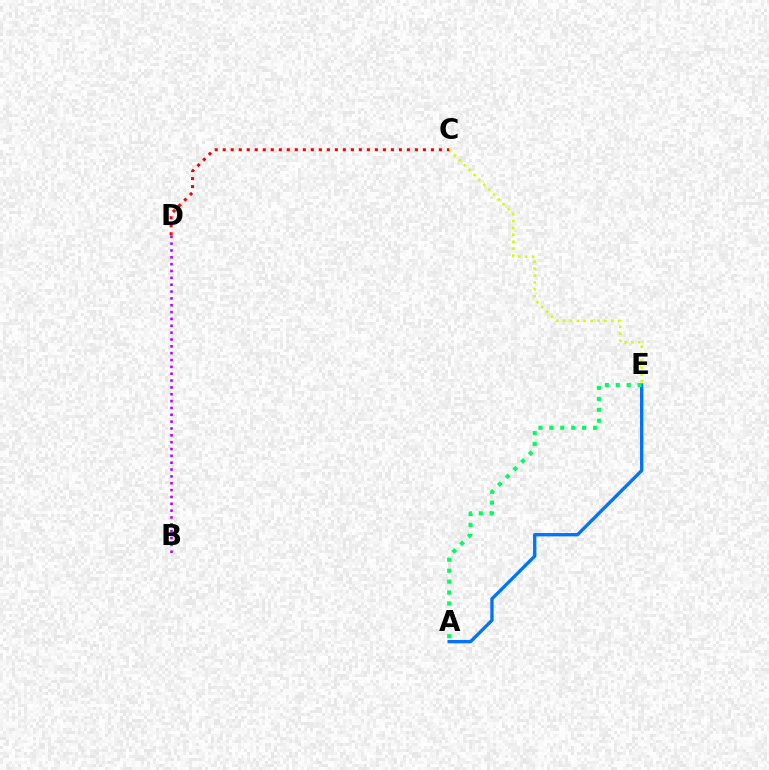{('C', 'E'): [{'color': '#d1ff00', 'line_style': 'dotted', 'thickness': 1.87}], ('A', 'E'): [{'color': '#0074ff', 'line_style': 'solid', 'thickness': 2.4}, {'color': '#00ff5c', 'line_style': 'dotted', 'thickness': 2.97}], ('B', 'D'): [{'color': '#b900ff', 'line_style': 'dotted', 'thickness': 1.86}], ('C', 'D'): [{'color': '#ff0000', 'line_style': 'dotted', 'thickness': 2.18}]}